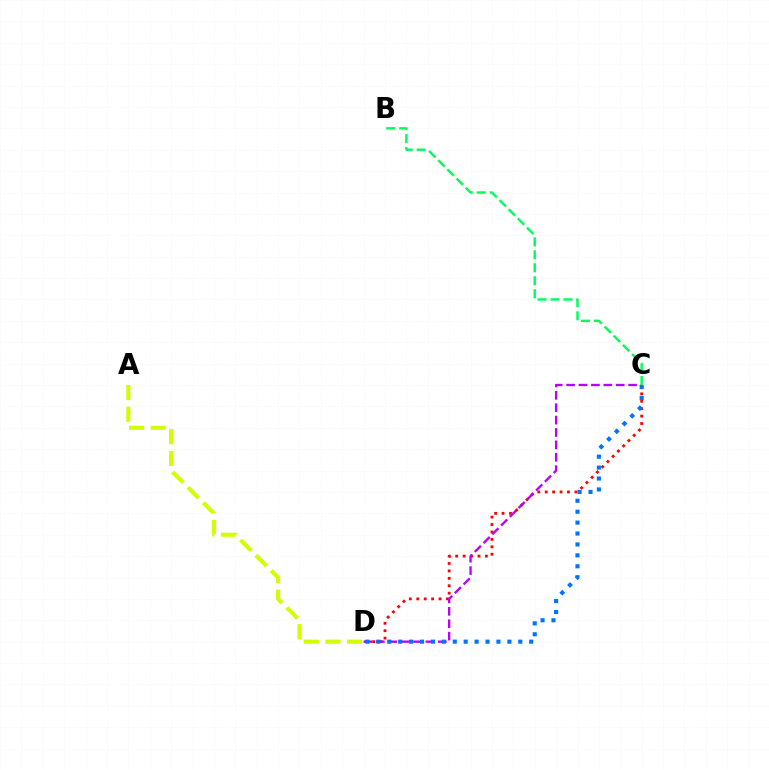{('C', 'D'): [{'color': '#ff0000', 'line_style': 'dotted', 'thickness': 2.02}, {'color': '#b900ff', 'line_style': 'dashed', 'thickness': 1.68}, {'color': '#0074ff', 'line_style': 'dotted', 'thickness': 2.97}], ('A', 'D'): [{'color': '#d1ff00', 'line_style': 'dashed', 'thickness': 2.95}], ('B', 'C'): [{'color': '#00ff5c', 'line_style': 'dashed', 'thickness': 1.76}]}